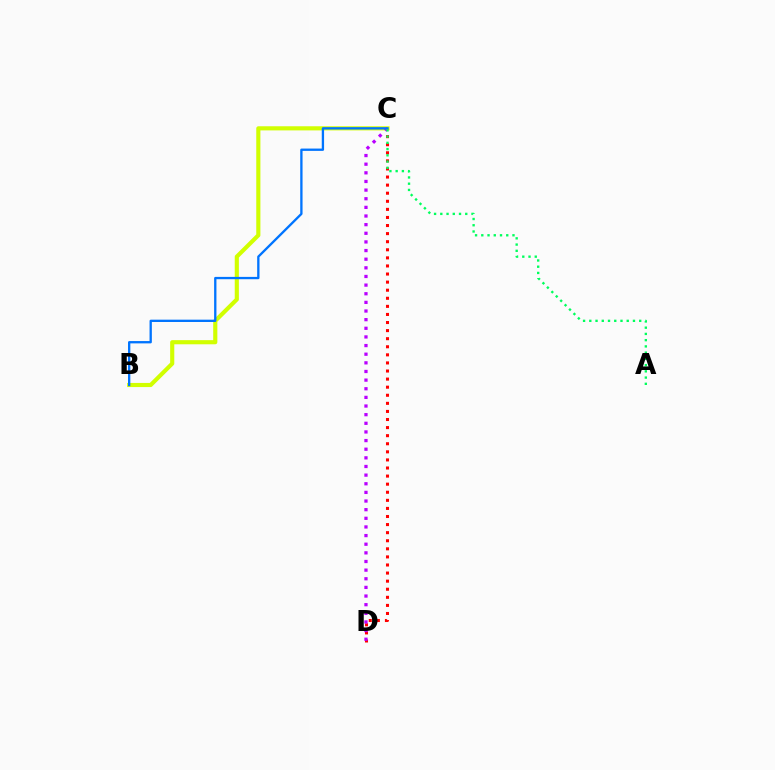{('C', 'D'): [{'color': '#ff0000', 'line_style': 'dotted', 'thickness': 2.2}, {'color': '#b900ff', 'line_style': 'dotted', 'thickness': 2.35}], ('B', 'C'): [{'color': '#d1ff00', 'line_style': 'solid', 'thickness': 2.98}, {'color': '#0074ff', 'line_style': 'solid', 'thickness': 1.67}], ('A', 'C'): [{'color': '#00ff5c', 'line_style': 'dotted', 'thickness': 1.69}]}